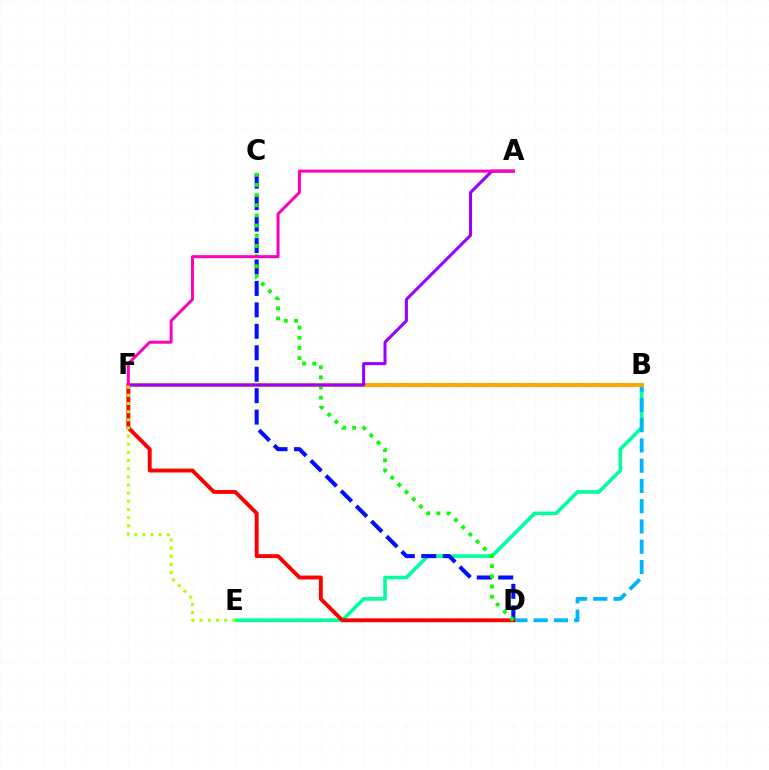{('B', 'E'): [{'color': '#00ff9d', 'line_style': 'solid', 'thickness': 2.59}], ('C', 'D'): [{'color': '#0010ff', 'line_style': 'dashed', 'thickness': 2.91}, {'color': '#08ff00', 'line_style': 'dotted', 'thickness': 2.76}], ('B', 'D'): [{'color': '#00b5ff', 'line_style': 'dashed', 'thickness': 2.75}], ('D', 'F'): [{'color': '#ff0000', 'line_style': 'solid', 'thickness': 2.8}], ('B', 'F'): [{'color': '#ffa500', 'line_style': 'solid', 'thickness': 2.78}], ('A', 'F'): [{'color': '#9b00ff', 'line_style': 'solid', 'thickness': 2.18}, {'color': '#ff00bd', 'line_style': 'solid', 'thickness': 2.15}], ('E', 'F'): [{'color': '#b3ff00', 'line_style': 'dotted', 'thickness': 2.21}]}